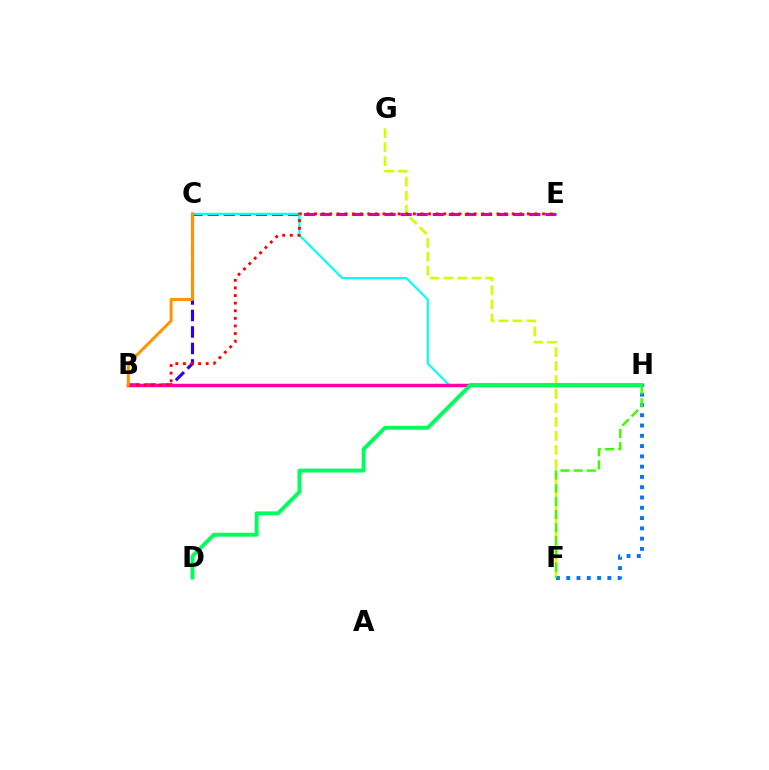{('C', 'E'): [{'color': '#b900ff', 'line_style': 'dashed', 'thickness': 2.18}], ('B', 'C'): [{'color': '#2500ff', 'line_style': 'dashed', 'thickness': 2.24}, {'color': '#ff9400', 'line_style': 'solid', 'thickness': 2.16}], ('F', 'G'): [{'color': '#d1ff00', 'line_style': 'dashed', 'thickness': 1.9}], ('C', 'H'): [{'color': '#00fff6', 'line_style': 'solid', 'thickness': 1.53}], ('B', 'H'): [{'color': '#ff00ac', 'line_style': 'solid', 'thickness': 2.48}], ('F', 'H'): [{'color': '#0074ff', 'line_style': 'dotted', 'thickness': 2.79}, {'color': '#3dff00', 'line_style': 'dashed', 'thickness': 1.79}], ('B', 'E'): [{'color': '#ff0000', 'line_style': 'dotted', 'thickness': 2.07}], ('D', 'H'): [{'color': '#00ff5c', 'line_style': 'solid', 'thickness': 2.82}]}